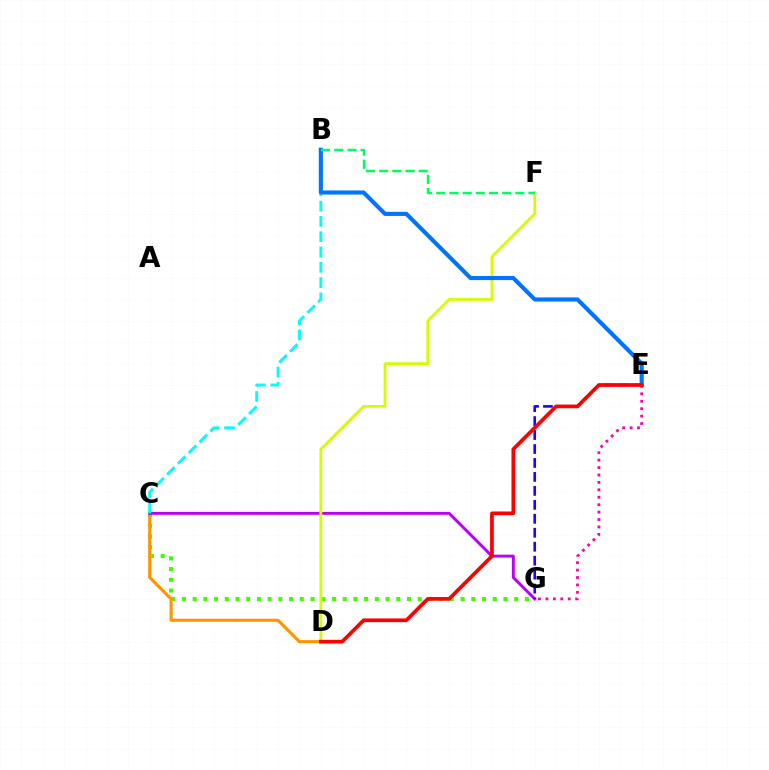{('C', 'G'): [{'color': '#3dff00', 'line_style': 'dotted', 'thickness': 2.91}, {'color': '#b900ff', 'line_style': 'solid', 'thickness': 2.1}], ('C', 'D'): [{'color': '#ff9400', 'line_style': 'solid', 'thickness': 2.24}], ('B', 'C'): [{'color': '#00fff6', 'line_style': 'dashed', 'thickness': 2.08}], ('D', 'F'): [{'color': '#d1ff00', 'line_style': 'solid', 'thickness': 1.99}], ('E', 'G'): [{'color': '#2500ff', 'line_style': 'dashed', 'thickness': 1.9}, {'color': '#ff00ac', 'line_style': 'dotted', 'thickness': 2.02}], ('B', 'E'): [{'color': '#0074ff', 'line_style': 'solid', 'thickness': 2.97}], ('B', 'F'): [{'color': '#00ff5c', 'line_style': 'dashed', 'thickness': 1.79}], ('D', 'E'): [{'color': '#ff0000', 'line_style': 'solid', 'thickness': 2.67}]}